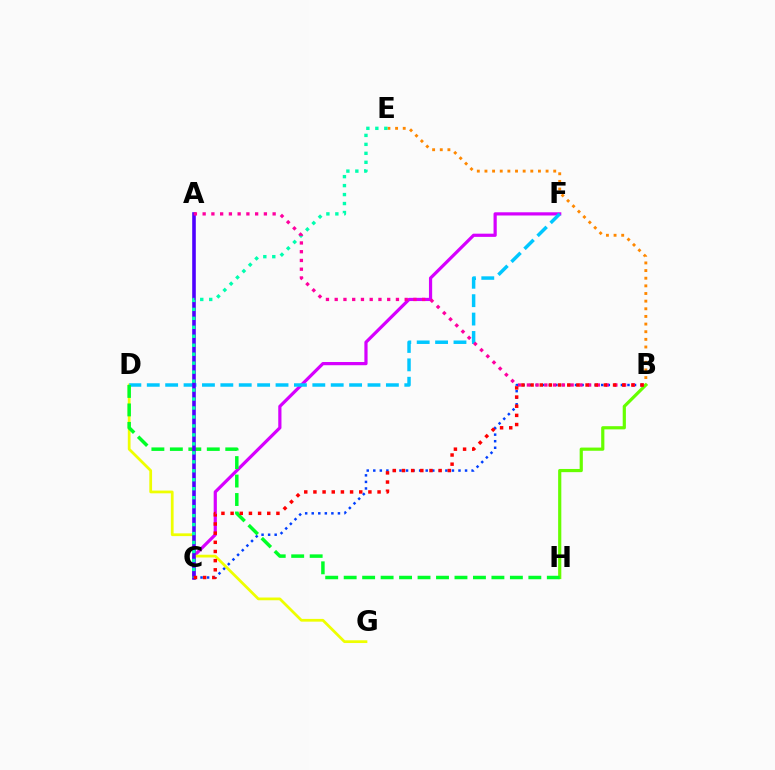{('B', 'E'): [{'color': '#ff8800', 'line_style': 'dotted', 'thickness': 2.08}], ('C', 'F'): [{'color': '#d600ff', 'line_style': 'solid', 'thickness': 2.31}], ('B', 'C'): [{'color': '#003fff', 'line_style': 'dotted', 'thickness': 1.78}, {'color': '#ff0000', 'line_style': 'dotted', 'thickness': 2.49}], ('D', 'G'): [{'color': '#eeff00', 'line_style': 'solid', 'thickness': 1.98}], ('B', 'H'): [{'color': '#66ff00', 'line_style': 'solid', 'thickness': 2.3}], ('D', 'F'): [{'color': '#00c7ff', 'line_style': 'dashed', 'thickness': 2.5}], ('D', 'H'): [{'color': '#00ff27', 'line_style': 'dashed', 'thickness': 2.51}], ('A', 'C'): [{'color': '#4f00ff', 'line_style': 'solid', 'thickness': 2.59}], ('C', 'E'): [{'color': '#00ffaf', 'line_style': 'dotted', 'thickness': 2.44}], ('A', 'B'): [{'color': '#ff00a0', 'line_style': 'dotted', 'thickness': 2.38}]}